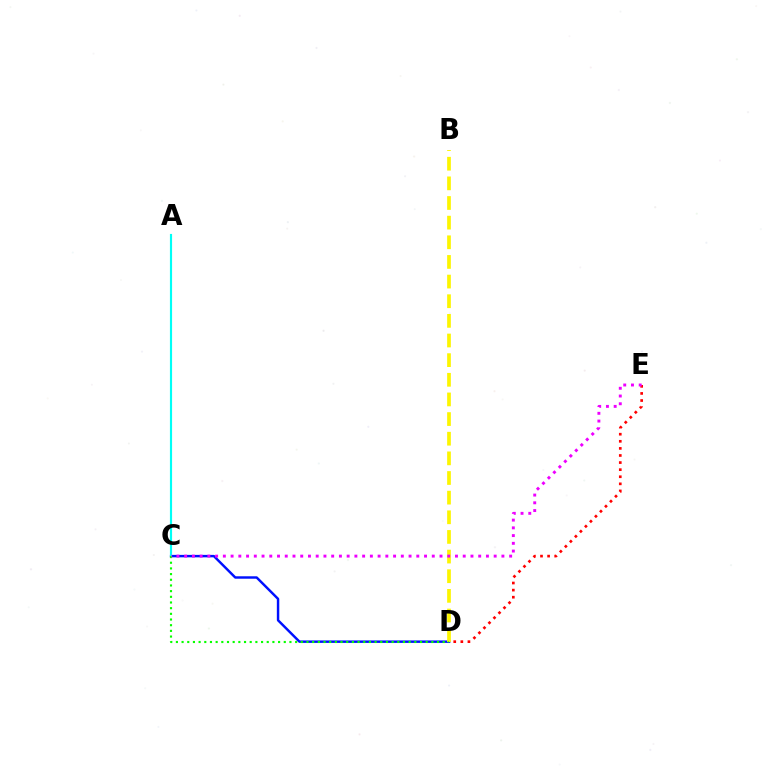{('C', 'D'): [{'color': '#0010ff', 'line_style': 'solid', 'thickness': 1.76}, {'color': '#08ff00', 'line_style': 'dotted', 'thickness': 1.54}], ('D', 'E'): [{'color': '#ff0000', 'line_style': 'dotted', 'thickness': 1.93}], ('B', 'D'): [{'color': '#fcf500', 'line_style': 'dashed', 'thickness': 2.67}], ('A', 'C'): [{'color': '#00fff6', 'line_style': 'solid', 'thickness': 1.55}], ('C', 'E'): [{'color': '#ee00ff', 'line_style': 'dotted', 'thickness': 2.1}]}